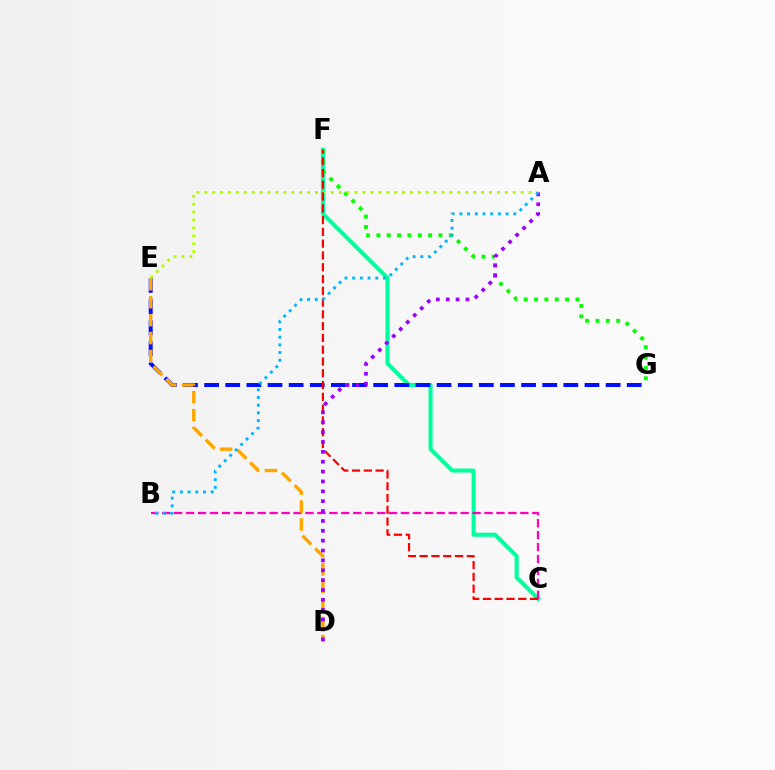{('C', 'F'): [{'color': '#00ff9d', 'line_style': 'solid', 'thickness': 2.93}, {'color': '#ff0000', 'line_style': 'dashed', 'thickness': 1.6}], ('B', 'C'): [{'color': '#ff00bd', 'line_style': 'dashed', 'thickness': 1.62}], ('E', 'G'): [{'color': '#0010ff', 'line_style': 'dashed', 'thickness': 2.87}], ('D', 'E'): [{'color': '#ffa500', 'line_style': 'dashed', 'thickness': 2.44}], ('F', 'G'): [{'color': '#08ff00', 'line_style': 'dotted', 'thickness': 2.81}], ('A', 'E'): [{'color': '#b3ff00', 'line_style': 'dotted', 'thickness': 2.15}], ('A', 'D'): [{'color': '#9b00ff', 'line_style': 'dotted', 'thickness': 2.68}], ('A', 'B'): [{'color': '#00b5ff', 'line_style': 'dotted', 'thickness': 2.09}]}